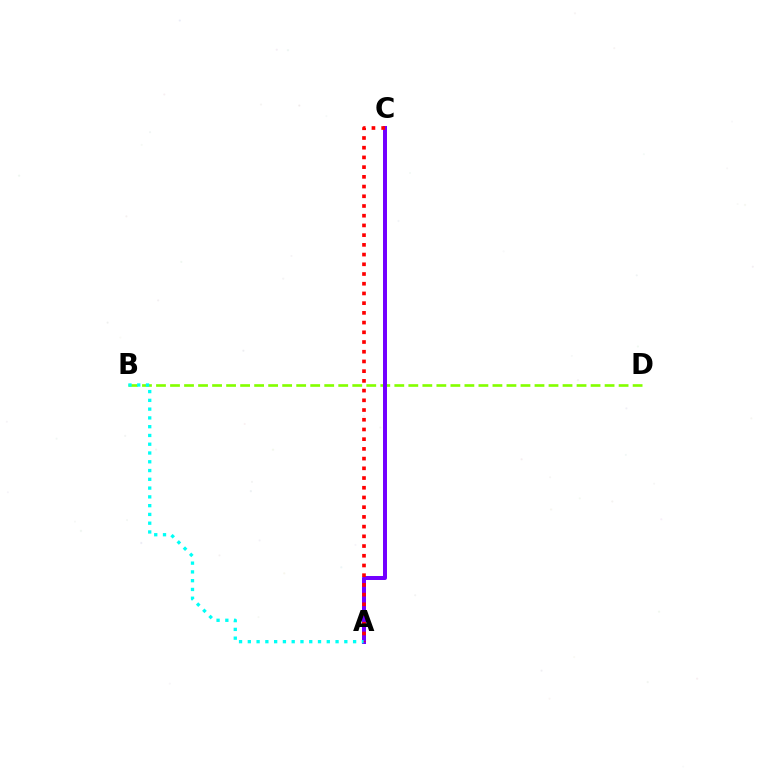{('B', 'D'): [{'color': '#84ff00', 'line_style': 'dashed', 'thickness': 1.9}], ('A', 'C'): [{'color': '#7200ff', 'line_style': 'solid', 'thickness': 2.87}, {'color': '#ff0000', 'line_style': 'dotted', 'thickness': 2.64}], ('A', 'B'): [{'color': '#00fff6', 'line_style': 'dotted', 'thickness': 2.38}]}